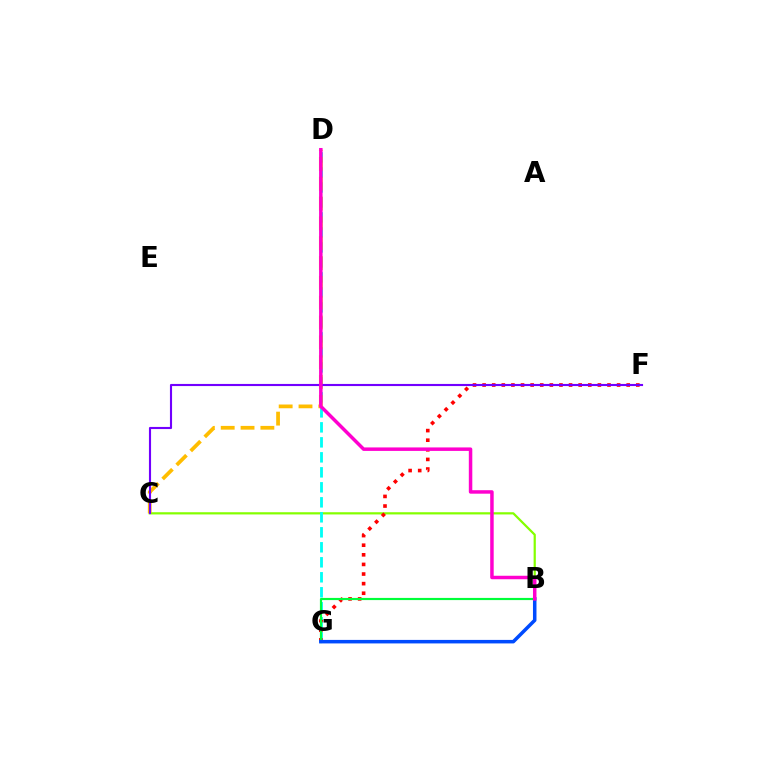{('B', 'C'): [{'color': '#84ff00', 'line_style': 'solid', 'thickness': 1.59}], ('D', 'G'): [{'color': '#00fff6', 'line_style': 'dashed', 'thickness': 2.04}], ('F', 'G'): [{'color': '#ff0000', 'line_style': 'dotted', 'thickness': 2.61}], ('B', 'G'): [{'color': '#00ff39', 'line_style': 'solid', 'thickness': 1.56}, {'color': '#004bff', 'line_style': 'solid', 'thickness': 2.53}], ('C', 'D'): [{'color': '#ffbd00', 'line_style': 'dashed', 'thickness': 2.69}], ('C', 'F'): [{'color': '#7200ff', 'line_style': 'solid', 'thickness': 1.53}], ('B', 'D'): [{'color': '#ff00cf', 'line_style': 'solid', 'thickness': 2.51}]}